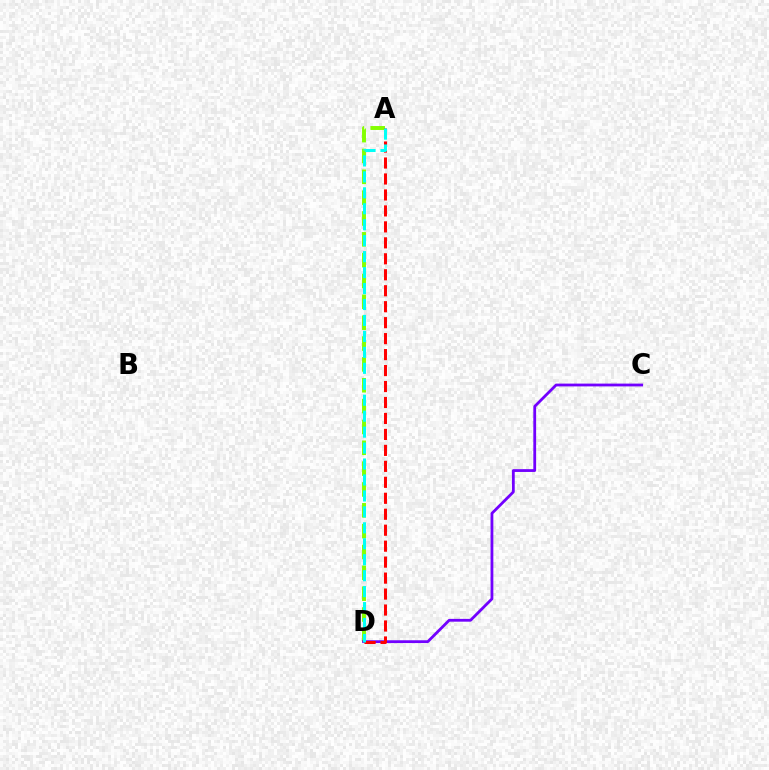{('A', 'D'): [{'color': '#84ff00', 'line_style': 'dashed', 'thickness': 2.83}, {'color': '#ff0000', 'line_style': 'dashed', 'thickness': 2.17}, {'color': '#00fff6', 'line_style': 'dashed', 'thickness': 2.17}], ('C', 'D'): [{'color': '#7200ff', 'line_style': 'solid', 'thickness': 2.02}]}